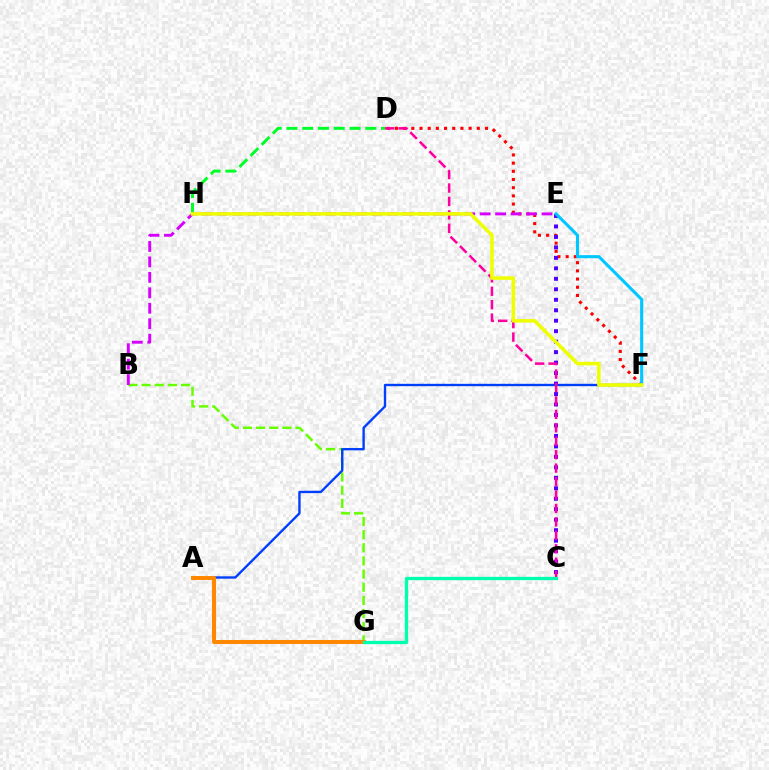{('B', 'G'): [{'color': '#66ff00', 'line_style': 'dashed', 'thickness': 1.79}], ('D', 'F'): [{'color': '#ff0000', 'line_style': 'dotted', 'thickness': 2.22}], ('C', 'E'): [{'color': '#4f00ff', 'line_style': 'dotted', 'thickness': 2.85}], ('D', 'H'): [{'color': '#00ff27', 'line_style': 'dashed', 'thickness': 2.14}], ('A', 'F'): [{'color': '#003fff', 'line_style': 'solid', 'thickness': 1.71}], ('A', 'G'): [{'color': '#ff8800', 'line_style': 'solid', 'thickness': 2.92}], ('B', 'E'): [{'color': '#d600ff', 'line_style': 'dashed', 'thickness': 2.1}], ('C', 'D'): [{'color': '#ff00a0', 'line_style': 'dashed', 'thickness': 1.83}], ('E', 'F'): [{'color': '#00c7ff', 'line_style': 'solid', 'thickness': 2.22}], ('C', 'G'): [{'color': '#00ffaf', 'line_style': 'solid', 'thickness': 2.37}], ('F', 'H'): [{'color': '#eeff00', 'line_style': 'solid', 'thickness': 2.55}]}